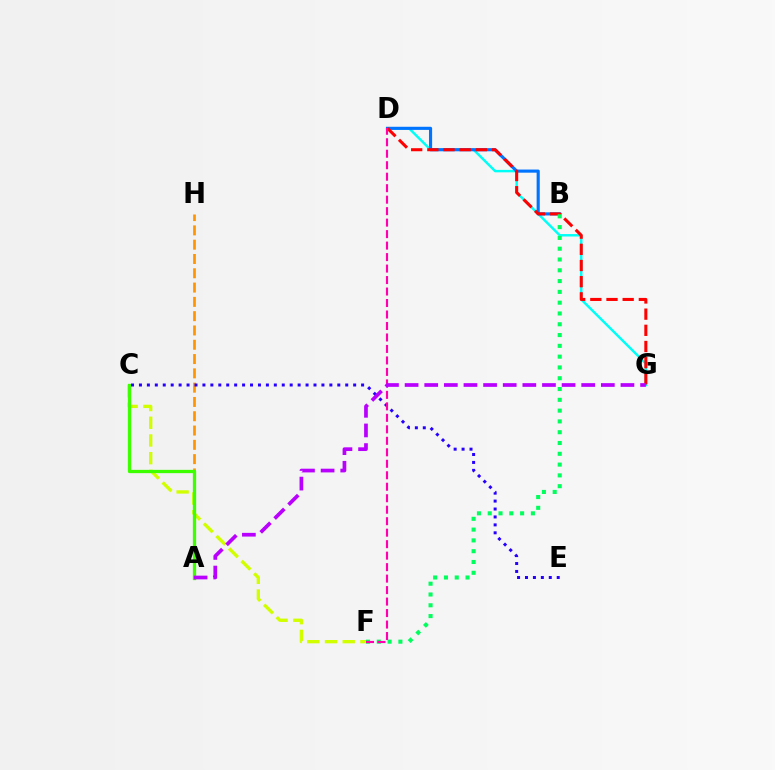{('D', 'G'): [{'color': '#00fff6', 'line_style': 'solid', 'thickness': 1.77}, {'color': '#ff0000', 'line_style': 'dashed', 'thickness': 2.2}], ('A', 'H'): [{'color': '#ff9400', 'line_style': 'dashed', 'thickness': 1.94}], ('C', 'F'): [{'color': '#d1ff00', 'line_style': 'dashed', 'thickness': 2.41}], ('B', 'D'): [{'color': '#0074ff', 'line_style': 'solid', 'thickness': 2.25}], ('A', 'C'): [{'color': '#3dff00', 'line_style': 'solid', 'thickness': 2.38}], ('B', 'F'): [{'color': '#00ff5c', 'line_style': 'dotted', 'thickness': 2.93}], ('C', 'E'): [{'color': '#2500ff', 'line_style': 'dotted', 'thickness': 2.16}], ('D', 'F'): [{'color': '#ff00ac', 'line_style': 'dashed', 'thickness': 1.56}], ('A', 'G'): [{'color': '#b900ff', 'line_style': 'dashed', 'thickness': 2.67}]}